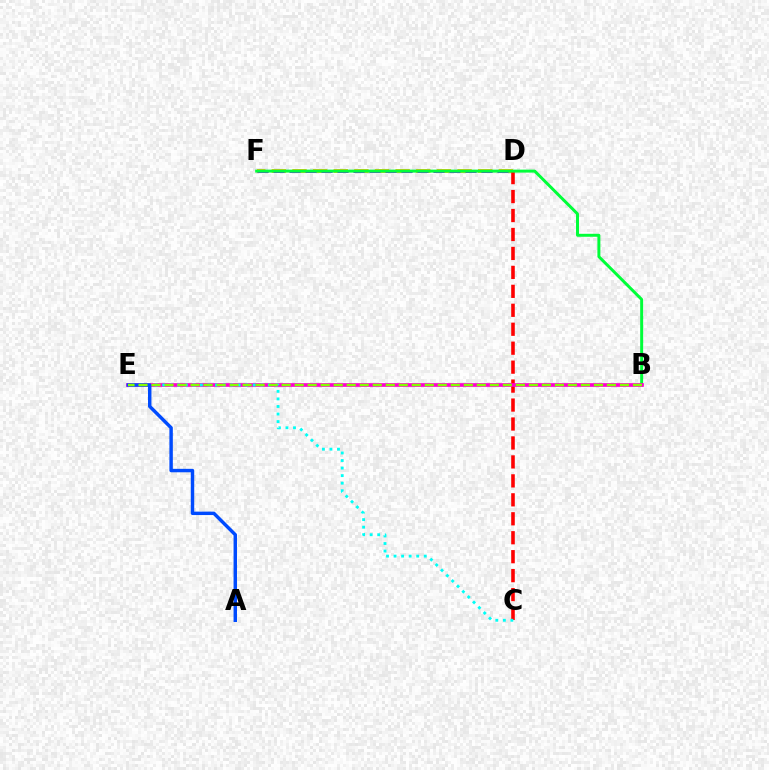{('D', 'F'): [{'color': '#ffbd00', 'line_style': 'dashed', 'thickness': 2.8}, {'color': '#7200ff', 'line_style': 'dashed', 'thickness': 2.17}], ('C', 'D'): [{'color': '#ff0000', 'line_style': 'dashed', 'thickness': 2.57}], ('B', 'F'): [{'color': '#00ff39', 'line_style': 'solid', 'thickness': 2.14}], ('B', 'E'): [{'color': '#ff00cf', 'line_style': 'solid', 'thickness': 2.65}, {'color': '#84ff00', 'line_style': 'dashed', 'thickness': 1.77}], ('C', 'E'): [{'color': '#00fff6', 'line_style': 'dotted', 'thickness': 2.05}], ('A', 'E'): [{'color': '#004bff', 'line_style': 'solid', 'thickness': 2.48}]}